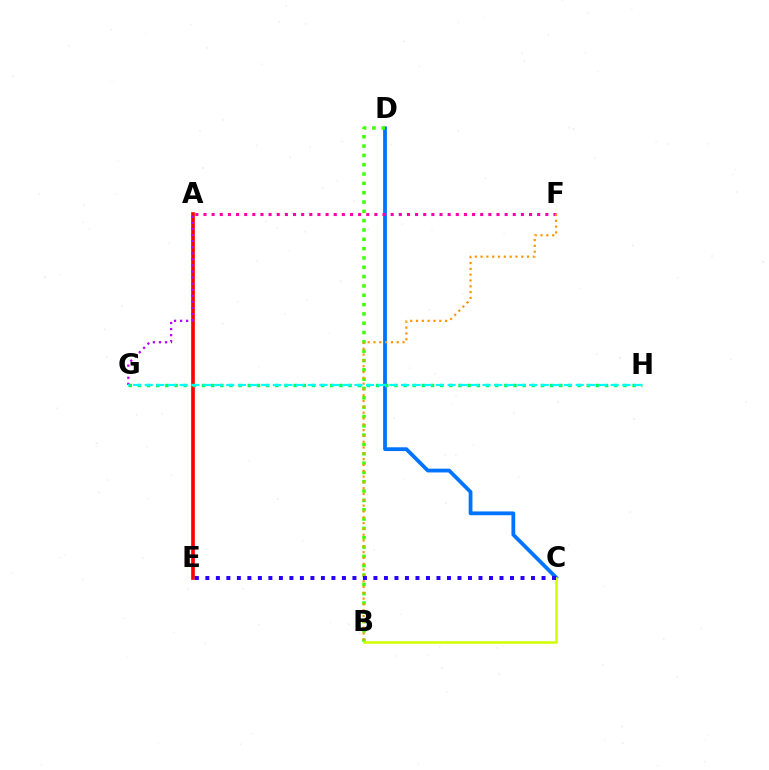{('C', 'D'): [{'color': '#0074ff', 'line_style': 'solid', 'thickness': 2.72}], ('A', 'E'): [{'color': '#ff0000', 'line_style': 'solid', 'thickness': 2.63}], ('B', 'D'): [{'color': '#3dff00', 'line_style': 'dotted', 'thickness': 2.53}], ('B', 'C'): [{'color': '#d1ff00', 'line_style': 'solid', 'thickness': 1.82}], ('A', 'F'): [{'color': '#ff00ac', 'line_style': 'dotted', 'thickness': 2.21}], ('B', 'F'): [{'color': '#ff9400', 'line_style': 'dotted', 'thickness': 1.58}], ('G', 'H'): [{'color': '#00ff5c', 'line_style': 'dotted', 'thickness': 2.49}, {'color': '#00fff6', 'line_style': 'dashed', 'thickness': 1.58}], ('A', 'G'): [{'color': '#b900ff', 'line_style': 'dotted', 'thickness': 1.65}], ('C', 'E'): [{'color': '#2500ff', 'line_style': 'dotted', 'thickness': 2.85}]}